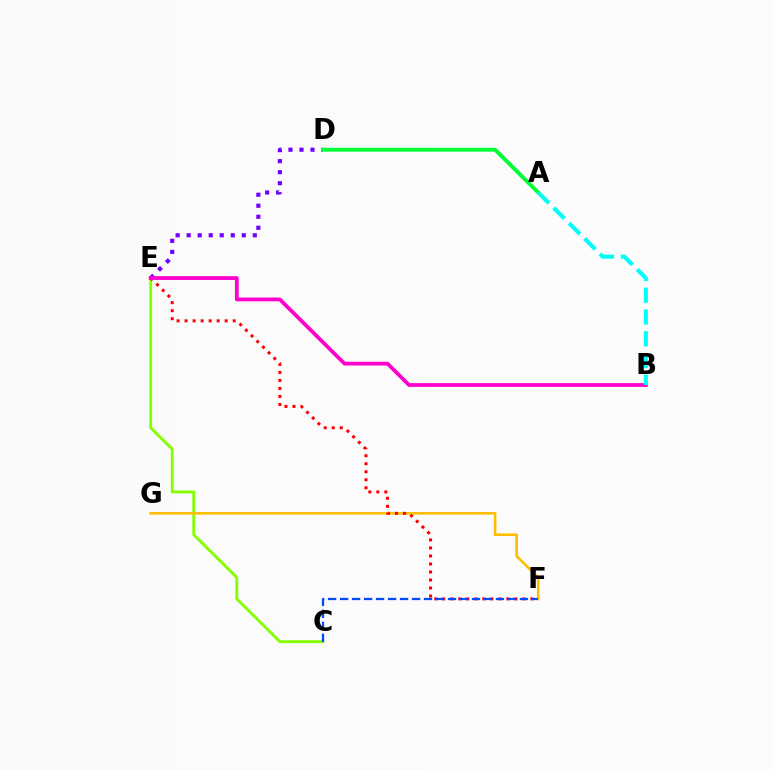{('D', 'E'): [{'color': '#7200ff', 'line_style': 'dotted', 'thickness': 2.99}], ('C', 'E'): [{'color': '#84ff00', 'line_style': 'solid', 'thickness': 2.05}], ('A', 'D'): [{'color': '#00ff39', 'line_style': 'solid', 'thickness': 2.8}], ('F', 'G'): [{'color': '#ffbd00', 'line_style': 'solid', 'thickness': 1.85}], ('E', 'F'): [{'color': '#ff0000', 'line_style': 'dotted', 'thickness': 2.18}], ('B', 'E'): [{'color': '#ff00cf', 'line_style': 'solid', 'thickness': 2.71}], ('C', 'F'): [{'color': '#004bff', 'line_style': 'dashed', 'thickness': 1.63}], ('A', 'B'): [{'color': '#00fff6', 'line_style': 'dashed', 'thickness': 2.96}]}